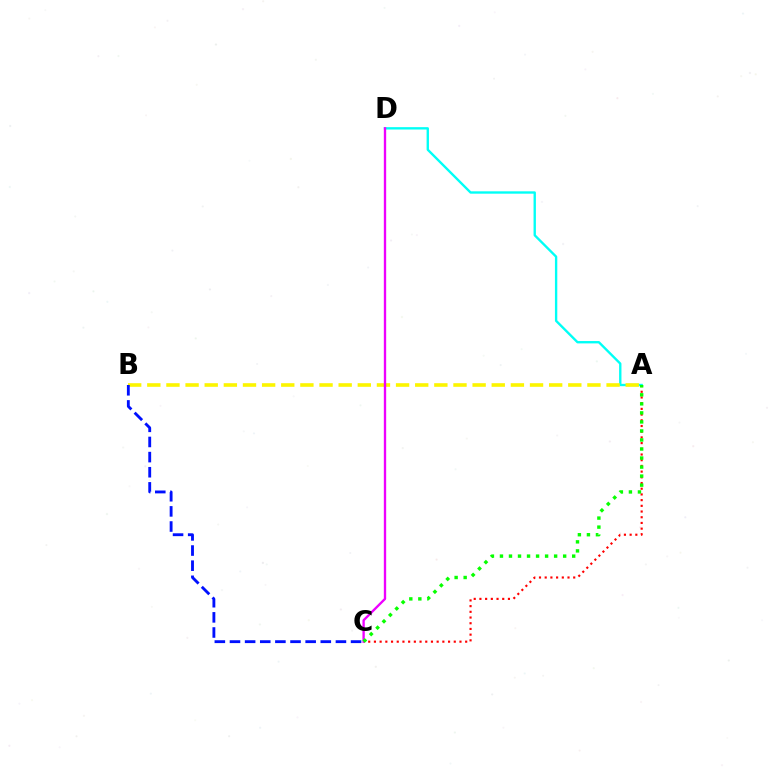{('A', 'C'): [{'color': '#ff0000', 'line_style': 'dotted', 'thickness': 1.55}, {'color': '#08ff00', 'line_style': 'dotted', 'thickness': 2.45}], ('A', 'D'): [{'color': '#00fff6', 'line_style': 'solid', 'thickness': 1.7}], ('A', 'B'): [{'color': '#fcf500', 'line_style': 'dashed', 'thickness': 2.6}], ('C', 'D'): [{'color': '#ee00ff', 'line_style': 'solid', 'thickness': 1.69}], ('B', 'C'): [{'color': '#0010ff', 'line_style': 'dashed', 'thickness': 2.06}]}